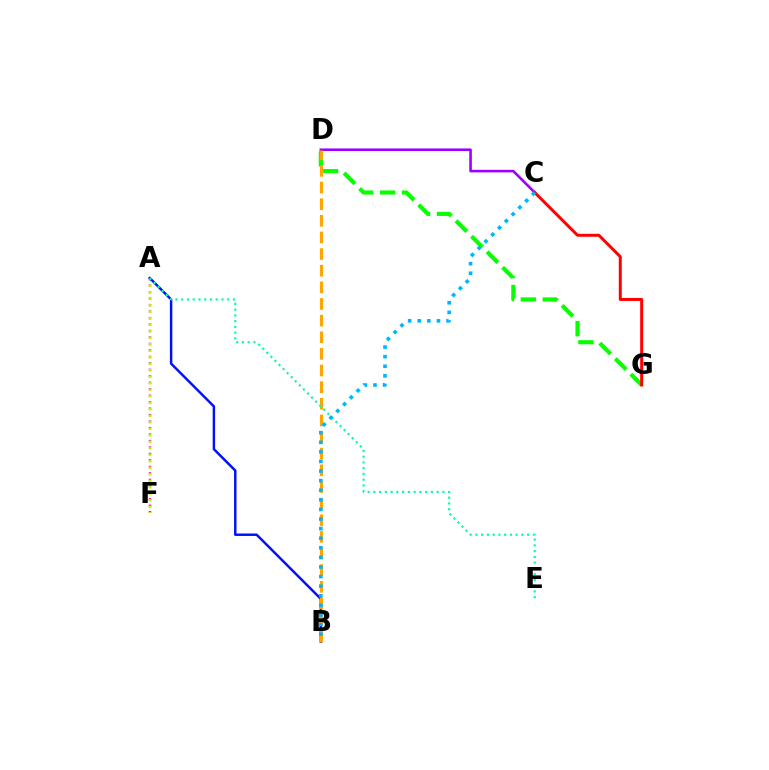{('A', 'F'): [{'color': '#ff00bd', 'line_style': 'dotted', 'thickness': 1.76}, {'color': '#b3ff00', 'line_style': 'dotted', 'thickness': 1.77}], ('A', 'B'): [{'color': '#0010ff', 'line_style': 'solid', 'thickness': 1.77}], ('C', 'D'): [{'color': '#9b00ff', 'line_style': 'solid', 'thickness': 1.85}], ('D', 'G'): [{'color': '#08ff00', 'line_style': 'dashed', 'thickness': 2.98}], ('B', 'D'): [{'color': '#ffa500', 'line_style': 'dashed', 'thickness': 2.26}], ('C', 'G'): [{'color': '#ff0000', 'line_style': 'solid', 'thickness': 2.14}], ('A', 'E'): [{'color': '#00ff9d', 'line_style': 'dotted', 'thickness': 1.56}], ('B', 'C'): [{'color': '#00b5ff', 'line_style': 'dotted', 'thickness': 2.61}]}